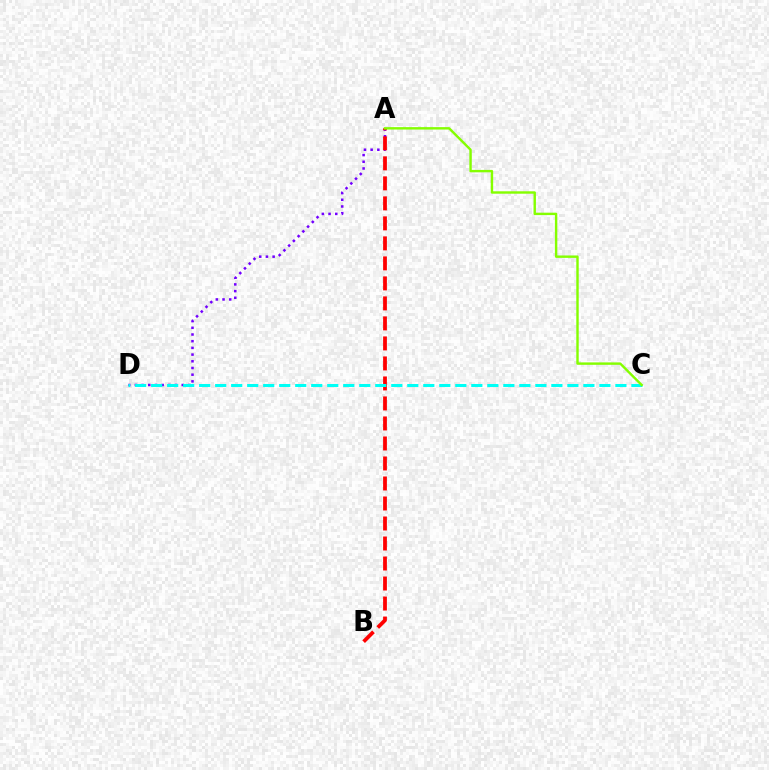{('A', 'D'): [{'color': '#7200ff', 'line_style': 'dotted', 'thickness': 1.82}], ('A', 'B'): [{'color': '#ff0000', 'line_style': 'dashed', 'thickness': 2.72}], ('C', 'D'): [{'color': '#00fff6', 'line_style': 'dashed', 'thickness': 2.17}], ('A', 'C'): [{'color': '#84ff00', 'line_style': 'solid', 'thickness': 1.74}]}